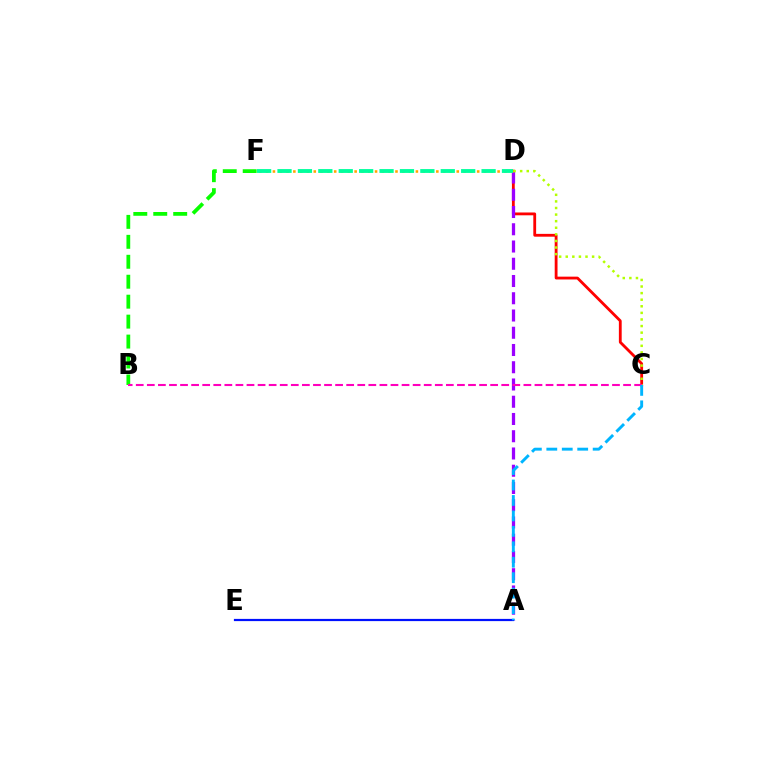{('C', 'D'): [{'color': '#ff0000', 'line_style': 'solid', 'thickness': 2.03}, {'color': '#b3ff00', 'line_style': 'dotted', 'thickness': 1.79}], ('A', 'D'): [{'color': '#9b00ff', 'line_style': 'dashed', 'thickness': 2.34}], ('D', 'F'): [{'color': '#ffa500', 'line_style': 'dotted', 'thickness': 1.85}, {'color': '#00ff9d', 'line_style': 'dashed', 'thickness': 2.77}], ('B', 'F'): [{'color': '#08ff00', 'line_style': 'dashed', 'thickness': 2.71}], ('A', 'E'): [{'color': '#0010ff', 'line_style': 'solid', 'thickness': 1.59}], ('B', 'C'): [{'color': '#ff00bd', 'line_style': 'dashed', 'thickness': 1.5}], ('A', 'C'): [{'color': '#00b5ff', 'line_style': 'dashed', 'thickness': 2.1}]}